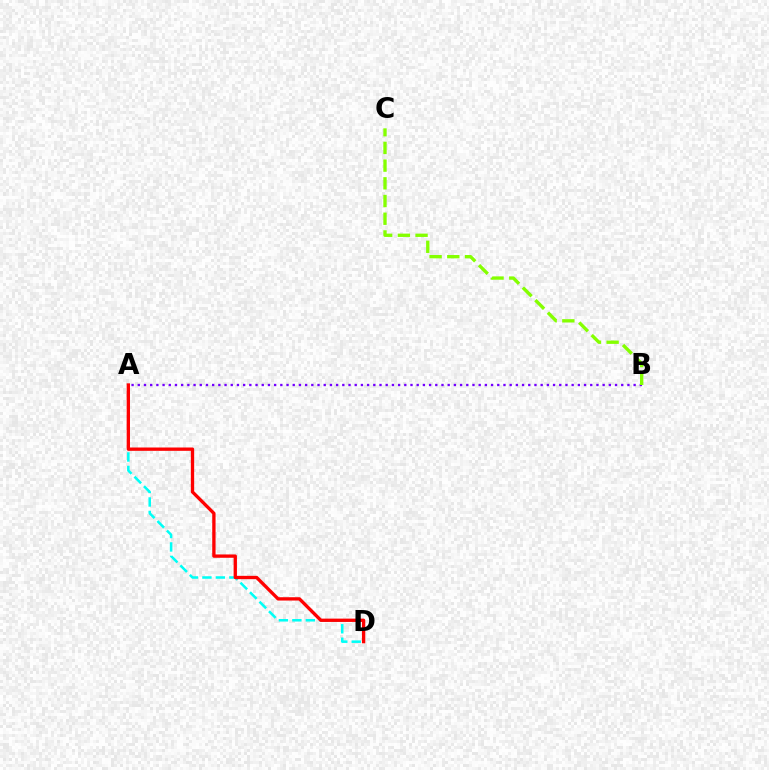{('A', 'D'): [{'color': '#00fff6', 'line_style': 'dashed', 'thickness': 1.83}, {'color': '#ff0000', 'line_style': 'solid', 'thickness': 2.39}], ('A', 'B'): [{'color': '#7200ff', 'line_style': 'dotted', 'thickness': 1.68}], ('B', 'C'): [{'color': '#84ff00', 'line_style': 'dashed', 'thickness': 2.41}]}